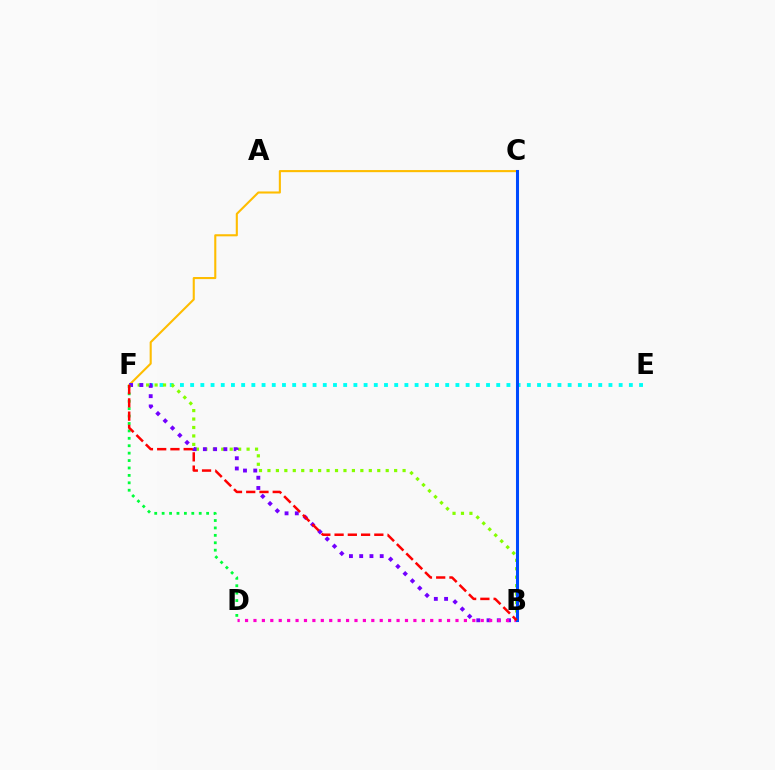{('E', 'F'): [{'color': '#00fff6', 'line_style': 'dotted', 'thickness': 2.77}], ('B', 'F'): [{'color': '#84ff00', 'line_style': 'dotted', 'thickness': 2.29}, {'color': '#7200ff', 'line_style': 'dotted', 'thickness': 2.79}, {'color': '#ff0000', 'line_style': 'dashed', 'thickness': 1.8}], ('C', 'F'): [{'color': '#ffbd00', 'line_style': 'solid', 'thickness': 1.51}], ('B', 'D'): [{'color': '#ff00cf', 'line_style': 'dotted', 'thickness': 2.29}], ('B', 'C'): [{'color': '#004bff', 'line_style': 'solid', 'thickness': 2.19}], ('D', 'F'): [{'color': '#00ff39', 'line_style': 'dotted', 'thickness': 2.02}]}